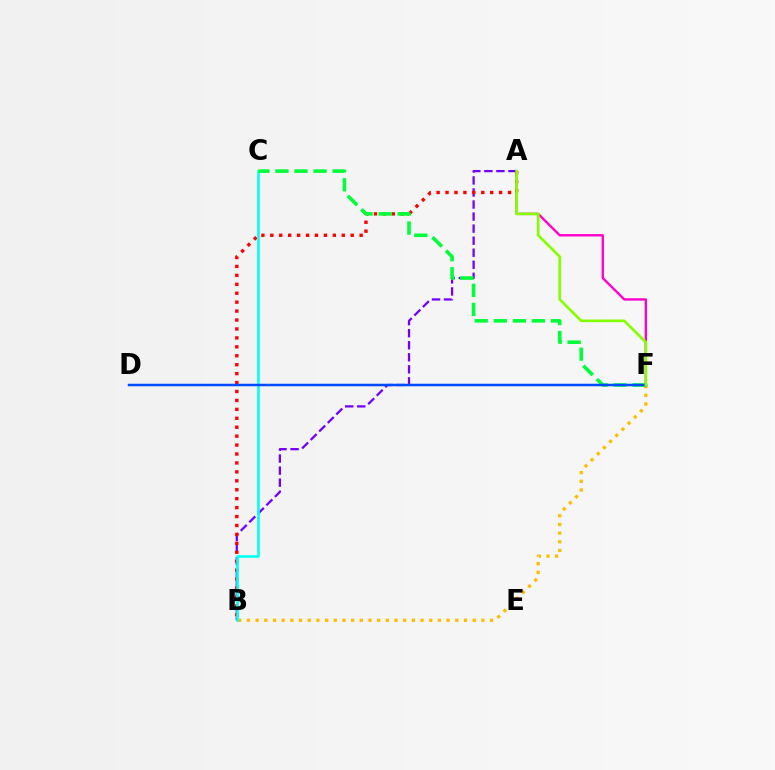{('A', 'B'): [{'color': '#7200ff', 'line_style': 'dashed', 'thickness': 1.64}, {'color': '#ff0000', 'line_style': 'dotted', 'thickness': 2.43}], ('A', 'F'): [{'color': '#ff00cf', 'line_style': 'solid', 'thickness': 1.71}, {'color': '#84ff00', 'line_style': 'solid', 'thickness': 1.92}], ('B', 'F'): [{'color': '#ffbd00', 'line_style': 'dotted', 'thickness': 2.36}], ('B', 'C'): [{'color': '#00fff6', 'line_style': 'solid', 'thickness': 1.88}], ('C', 'F'): [{'color': '#00ff39', 'line_style': 'dashed', 'thickness': 2.59}], ('D', 'F'): [{'color': '#004bff', 'line_style': 'solid', 'thickness': 1.8}]}